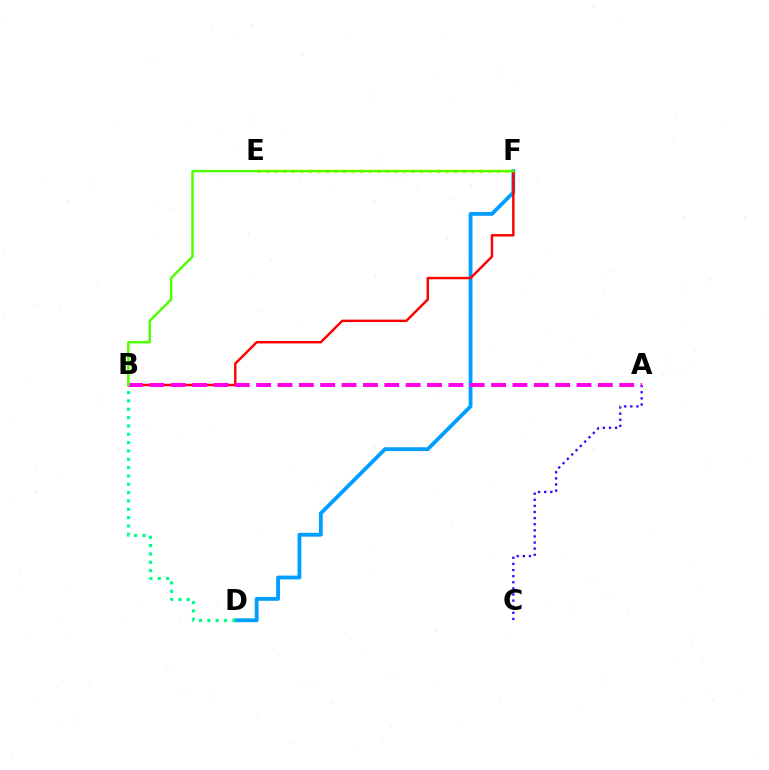{('D', 'F'): [{'color': '#009eff', 'line_style': 'solid', 'thickness': 2.75}], ('A', 'C'): [{'color': '#3700ff', 'line_style': 'dotted', 'thickness': 1.66}], ('E', 'F'): [{'color': '#ffd500', 'line_style': 'dotted', 'thickness': 2.32}], ('B', 'F'): [{'color': '#ff0000', 'line_style': 'solid', 'thickness': 1.76}, {'color': '#4fff00', 'line_style': 'solid', 'thickness': 1.75}], ('A', 'B'): [{'color': '#ff00ed', 'line_style': 'dashed', 'thickness': 2.9}], ('B', 'D'): [{'color': '#00ff86', 'line_style': 'dotted', 'thickness': 2.26}]}